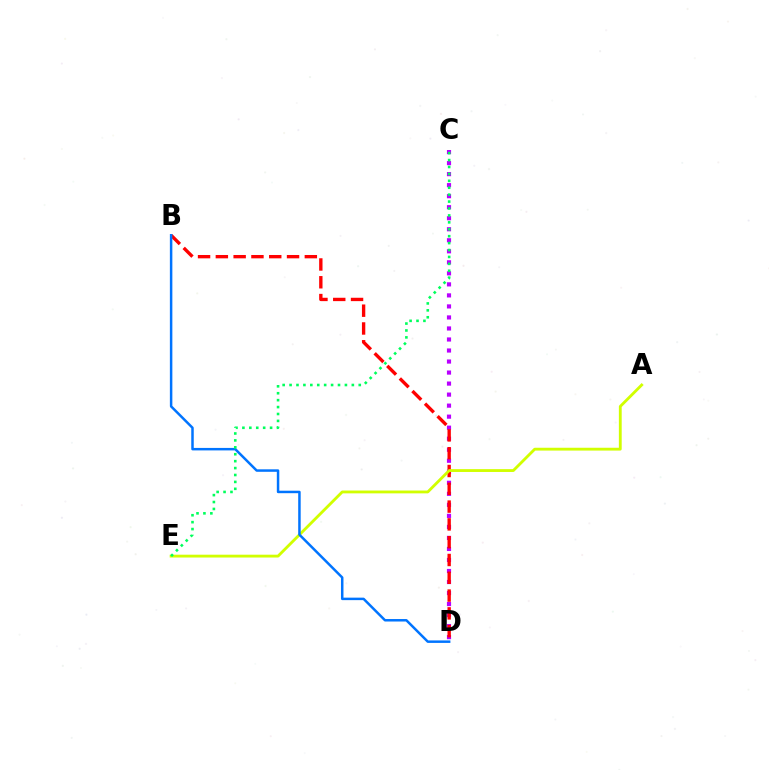{('C', 'D'): [{'color': '#b900ff', 'line_style': 'dotted', 'thickness': 3.0}], ('B', 'D'): [{'color': '#ff0000', 'line_style': 'dashed', 'thickness': 2.42}, {'color': '#0074ff', 'line_style': 'solid', 'thickness': 1.79}], ('A', 'E'): [{'color': '#d1ff00', 'line_style': 'solid', 'thickness': 2.04}], ('C', 'E'): [{'color': '#00ff5c', 'line_style': 'dotted', 'thickness': 1.88}]}